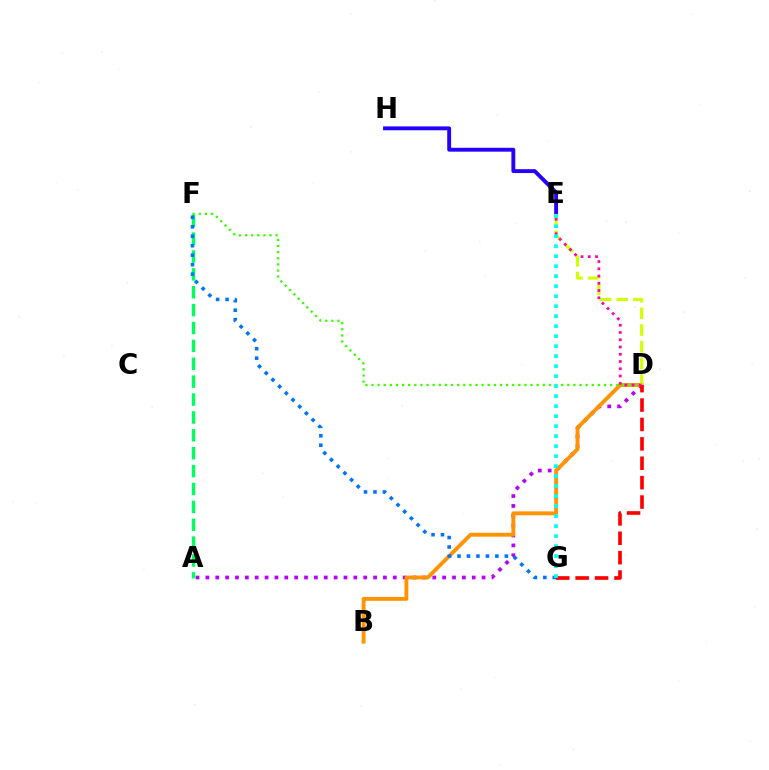{('A', 'D'): [{'color': '#b900ff', 'line_style': 'dotted', 'thickness': 2.68}], ('A', 'F'): [{'color': '#00ff5c', 'line_style': 'dashed', 'thickness': 2.43}], ('B', 'D'): [{'color': '#ff9400', 'line_style': 'solid', 'thickness': 2.79}], ('D', 'F'): [{'color': '#3dff00', 'line_style': 'dotted', 'thickness': 1.66}], ('E', 'H'): [{'color': '#2500ff', 'line_style': 'solid', 'thickness': 2.79}], ('F', 'G'): [{'color': '#0074ff', 'line_style': 'dotted', 'thickness': 2.57}], ('D', 'E'): [{'color': '#d1ff00', 'line_style': 'dashed', 'thickness': 2.26}, {'color': '#ff00ac', 'line_style': 'dotted', 'thickness': 1.97}], ('D', 'G'): [{'color': '#ff0000', 'line_style': 'dashed', 'thickness': 2.64}], ('E', 'G'): [{'color': '#00fff6', 'line_style': 'dotted', 'thickness': 2.72}]}